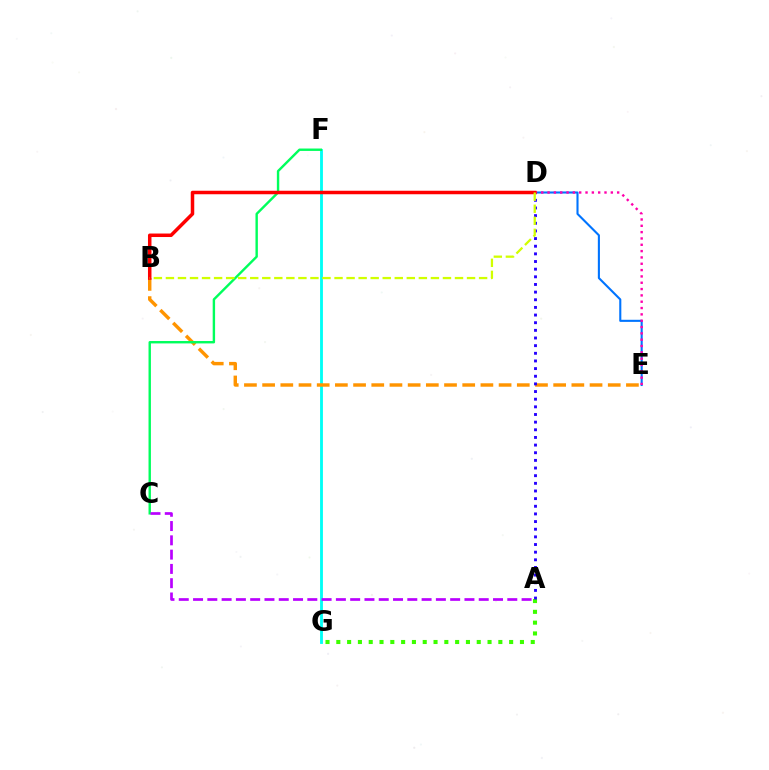{('F', 'G'): [{'color': '#00fff6', 'line_style': 'solid', 'thickness': 2.05}], ('B', 'E'): [{'color': '#ff9400', 'line_style': 'dashed', 'thickness': 2.47}], ('A', 'G'): [{'color': '#3dff00', 'line_style': 'dotted', 'thickness': 2.93}], ('C', 'F'): [{'color': '#00ff5c', 'line_style': 'solid', 'thickness': 1.73}], ('D', 'E'): [{'color': '#0074ff', 'line_style': 'solid', 'thickness': 1.51}, {'color': '#ff00ac', 'line_style': 'dotted', 'thickness': 1.72}], ('A', 'D'): [{'color': '#2500ff', 'line_style': 'dotted', 'thickness': 2.08}], ('A', 'C'): [{'color': '#b900ff', 'line_style': 'dashed', 'thickness': 1.94}], ('B', 'D'): [{'color': '#ff0000', 'line_style': 'solid', 'thickness': 2.52}, {'color': '#d1ff00', 'line_style': 'dashed', 'thickness': 1.64}]}